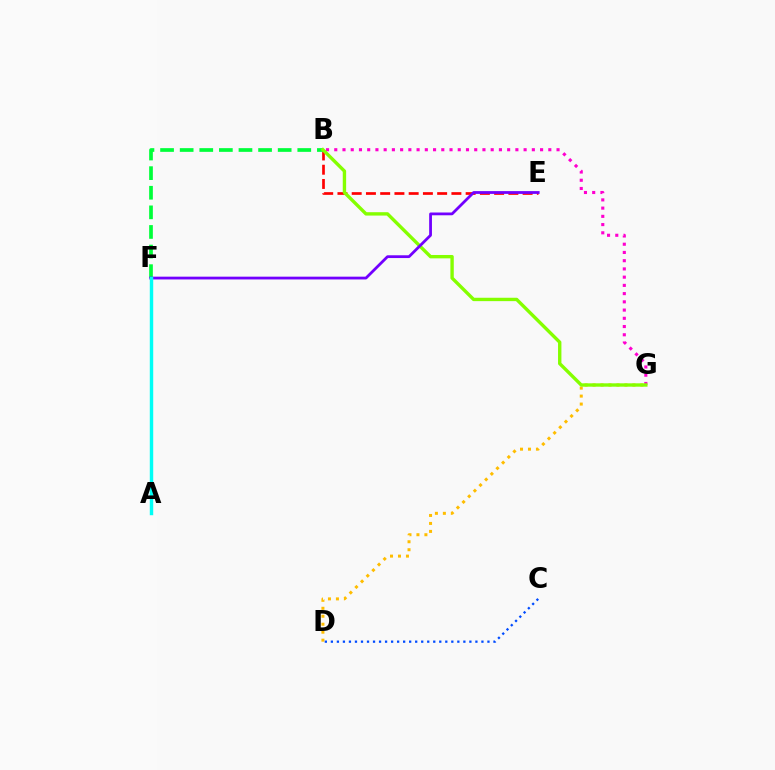{('D', 'G'): [{'color': '#ffbd00', 'line_style': 'dotted', 'thickness': 2.17}], ('B', 'E'): [{'color': '#ff0000', 'line_style': 'dashed', 'thickness': 1.93}], ('B', 'F'): [{'color': '#00ff39', 'line_style': 'dashed', 'thickness': 2.66}], ('B', 'G'): [{'color': '#ff00cf', 'line_style': 'dotted', 'thickness': 2.24}, {'color': '#84ff00', 'line_style': 'solid', 'thickness': 2.43}], ('E', 'F'): [{'color': '#7200ff', 'line_style': 'solid', 'thickness': 2.0}], ('A', 'F'): [{'color': '#00fff6', 'line_style': 'solid', 'thickness': 2.47}], ('C', 'D'): [{'color': '#004bff', 'line_style': 'dotted', 'thickness': 1.64}]}